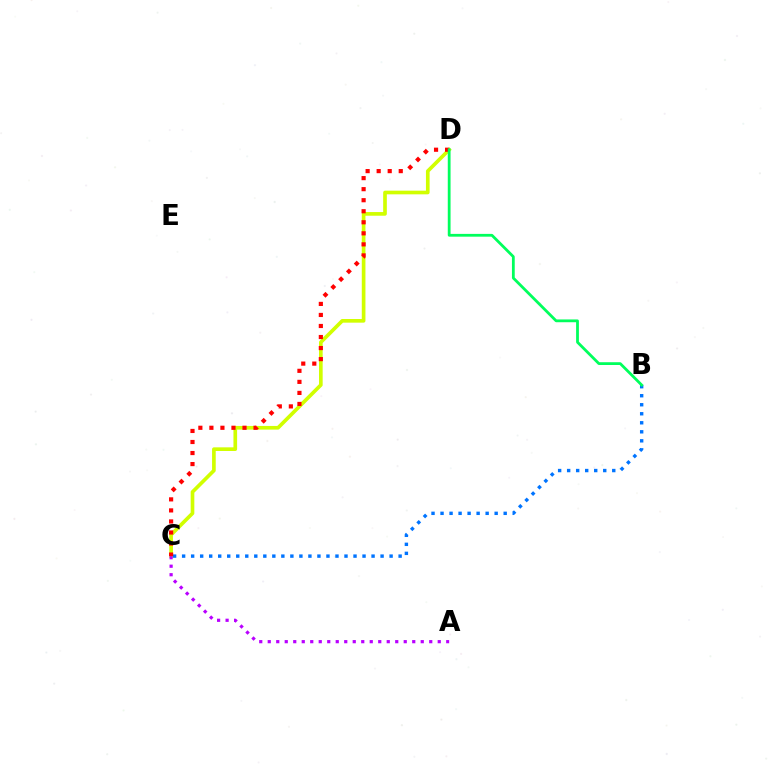{('C', 'D'): [{'color': '#d1ff00', 'line_style': 'solid', 'thickness': 2.64}, {'color': '#ff0000', 'line_style': 'dotted', 'thickness': 3.0}], ('A', 'C'): [{'color': '#b900ff', 'line_style': 'dotted', 'thickness': 2.31}], ('B', 'C'): [{'color': '#0074ff', 'line_style': 'dotted', 'thickness': 2.45}], ('B', 'D'): [{'color': '#00ff5c', 'line_style': 'solid', 'thickness': 2.01}]}